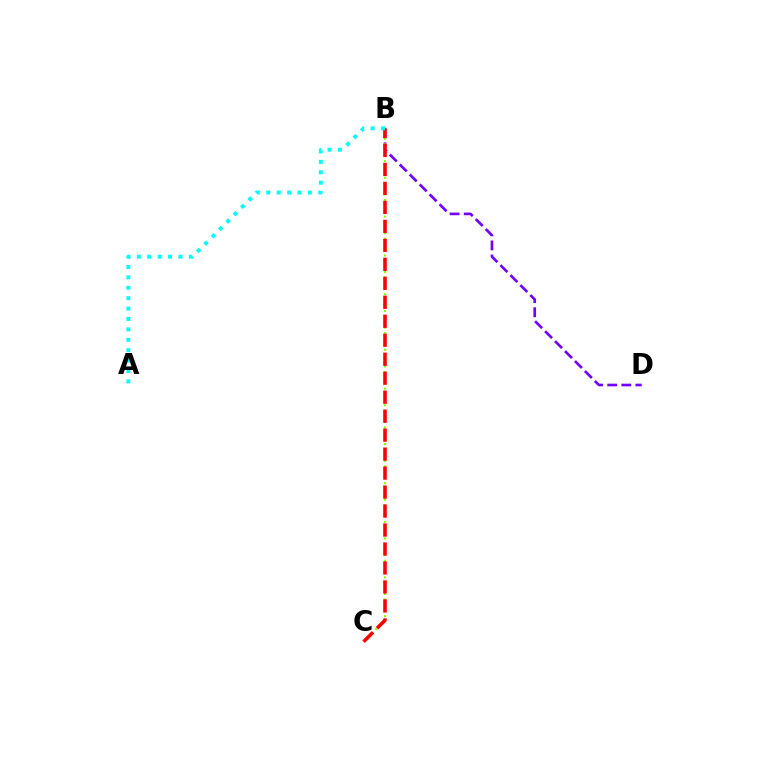{('B', 'D'): [{'color': '#7200ff', 'line_style': 'dashed', 'thickness': 1.91}], ('B', 'C'): [{'color': '#84ff00', 'line_style': 'dotted', 'thickness': 1.51}, {'color': '#ff0000', 'line_style': 'dashed', 'thickness': 2.58}], ('A', 'B'): [{'color': '#00fff6', 'line_style': 'dotted', 'thickness': 2.83}]}